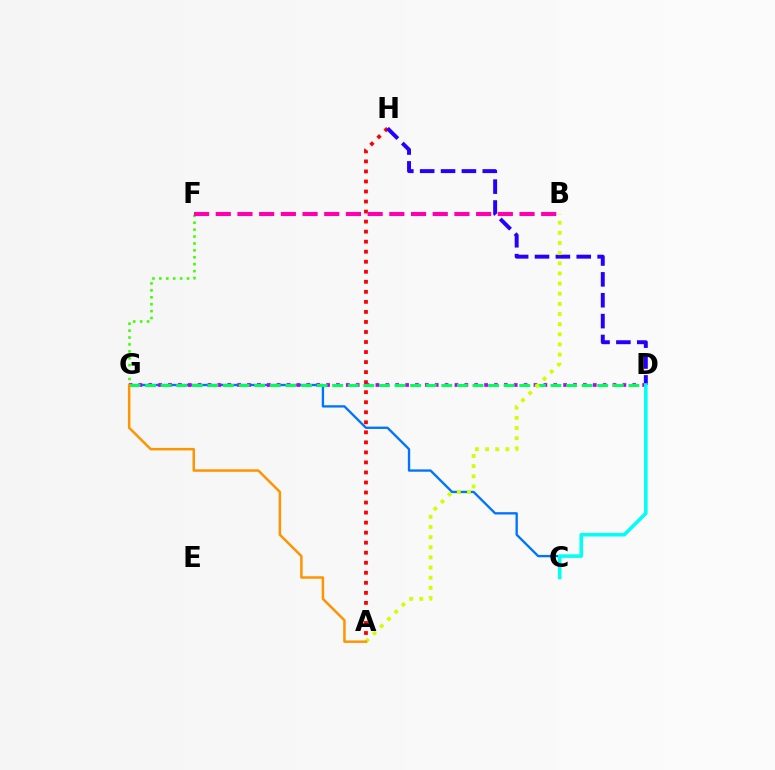{('A', 'H'): [{'color': '#ff0000', 'line_style': 'dotted', 'thickness': 2.73}], ('C', 'G'): [{'color': '#0074ff', 'line_style': 'solid', 'thickness': 1.68}], ('F', 'G'): [{'color': '#3dff00', 'line_style': 'dotted', 'thickness': 1.88}], ('D', 'G'): [{'color': '#b900ff', 'line_style': 'dotted', 'thickness': 2.68}, {'color': '#00ff5c', 'line_style': 'dashed', 'thickness': 2.12}], ('B', 'F'): [{'color': '#ff00ac', 'line_style': 'dashed', 'thickness': 2.95}], ('D', 'H'): [{'color': '#2500ff', 'line_style': 'dashed', 'thickness': 2.83}], ('C', 'D'): [{'color': '#00fff6', 'line_style': 'solid', 'thickness': 2.56}], ('A', 'B'): [{'color': '#d1ff00', 'line_style': 'dotted', 'thickness': 2.76}], ('A', 'G'): [{'color': '#ff9400', 'line_style': 'solid', 'thickness': 1.79}]}